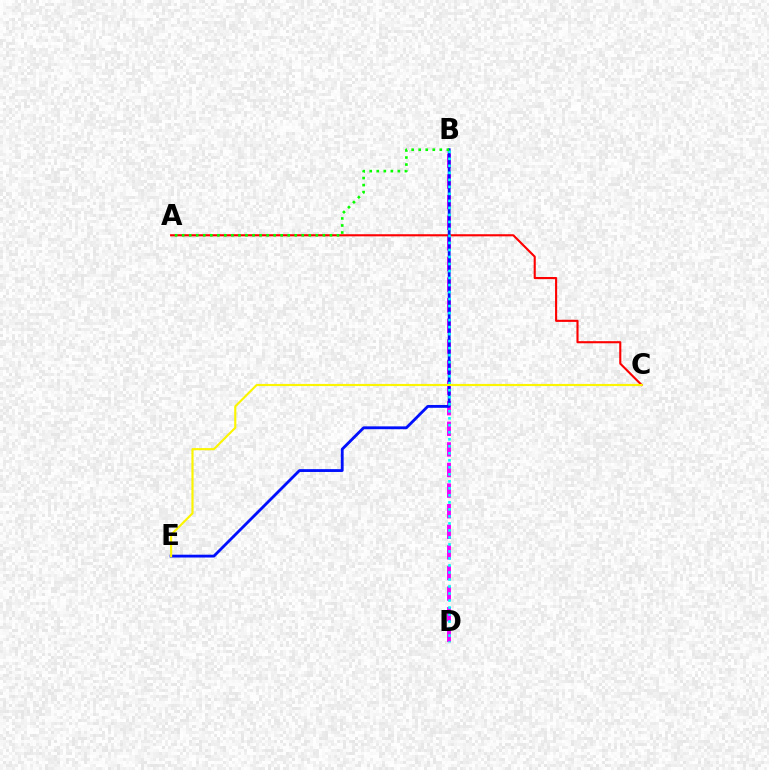{('B', 'D'): [{'color': '#ee00ff', 'line_style': 'dashed', 'thickness': 2.8}, {'color': '#00fff6', 'line_style': 'dotted', 'thickness': 1.9}], ('A', 'C'): [{'color': '#ff0000', 'line_style': 'solid', 'thickness': 1.52}], ('B', 'E'): [{'color': '#0010ff', 'line_style': 'solid', 'thickness': 2.04}], ('C', 'E'): [{'color': '#fcf500', 'line_style': 'solid', 'thickness': 1.54}], ('A', 'B'): [{'color': '#08ff00', 'line_style': 'dotted', 'thickness': 1.91}]}